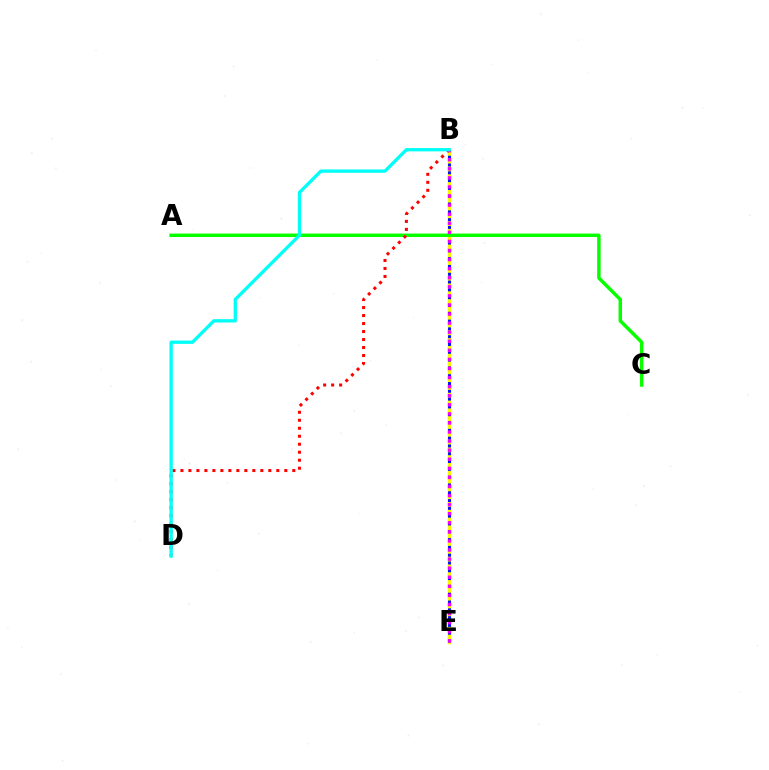{('B', 'E'): [{'color': '#fcf500', 'line_style': 'solid', 'thickness': 2.5}, {'color': '#0010ff', 'line_style': 'dotted', 'thickness': 2.12}, {'color': '#ee00ff', 'line_style': 'dotted', 'thickness': 2.47}], ('A', 'C'): [{'color': '#08ff00', 'line_style': 'solid', 'thickness': 2.5}], ('B', 'D'): [{'color': '#ff0000', 'line_style': 'dotted', 'thickness': 2.17}, {'color': '#00fff6', 'line_style': 'solid', 'thickness': 2.39}]}